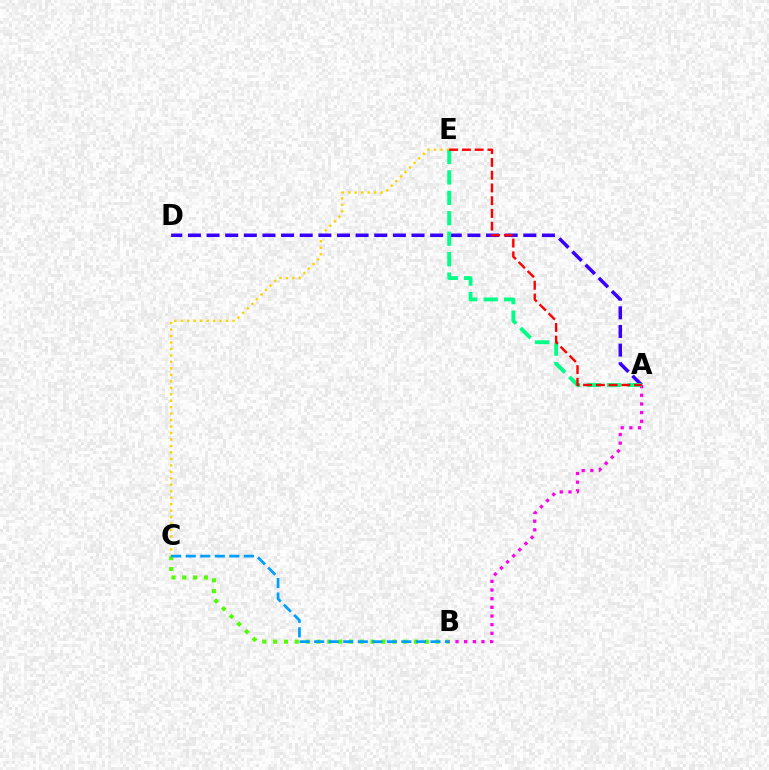{('C', 'E'): [{'color': '#ffd500', 'line_style': 'dotted', 'thickness': 1.76}], ('A', 'D'): [{'color': '#3700ff', 'line_style': 'dashed', 'thickness': 2.53}], ('A', 'B'): [{'color': '#ff00ed', 'line_style': 'dotted', 'thickness': 2.35}], ('B', 'C'): [{'color': '#4fff00', 'line_style': 'dotted', 'thickness': 2.94}, {'color': '#009eff', 'line_style': 'dashed', 'thickness': 1.97}], ('A', 'E'): [{'color': '#00ff86', 'line_style': 'dashed', 'thickness': 2.78}, {'color': '#ff0000', 'line_style': 'dashed', 'thickness': 1.73}]}